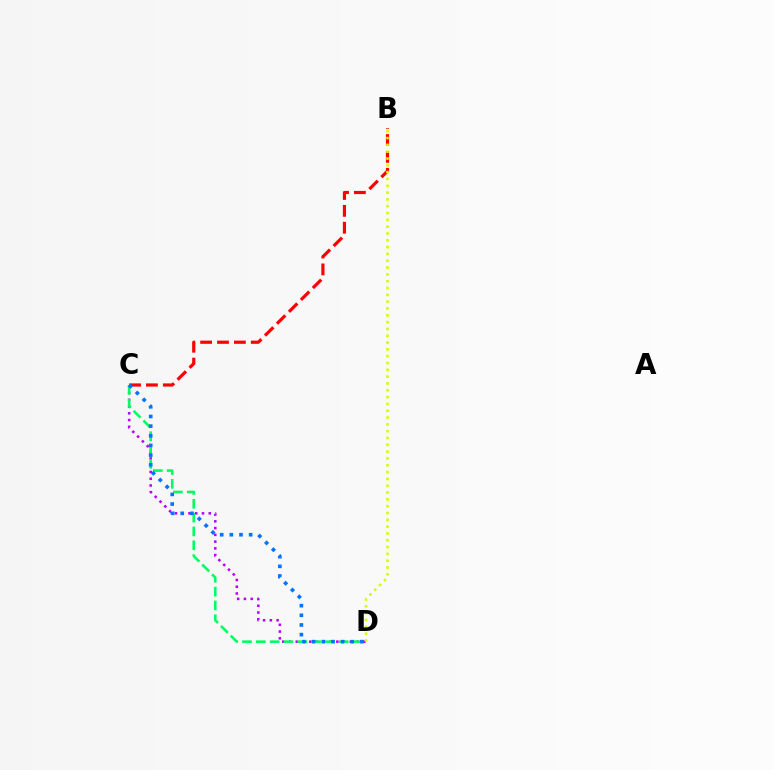{('C', 'D'): [{'color': '#b900ff', 'line_style': 'dotted', 'thickness': 1.84}, {'color': '#00ff5c', 'line_style': 'dashed', 'thickness': 1.88}, {'color': '#0074ff', 'line_style': 'dotted', 'thickness': 2.62}], ('B', 'C'): [{'color': '#ff0000', 'line_style': 'dashed', 'thickness': 2.29}], ('B', 'D'): [{'color': '#d1ff00', 'line_style': 'dotted', 'thickness': 1.85}]}